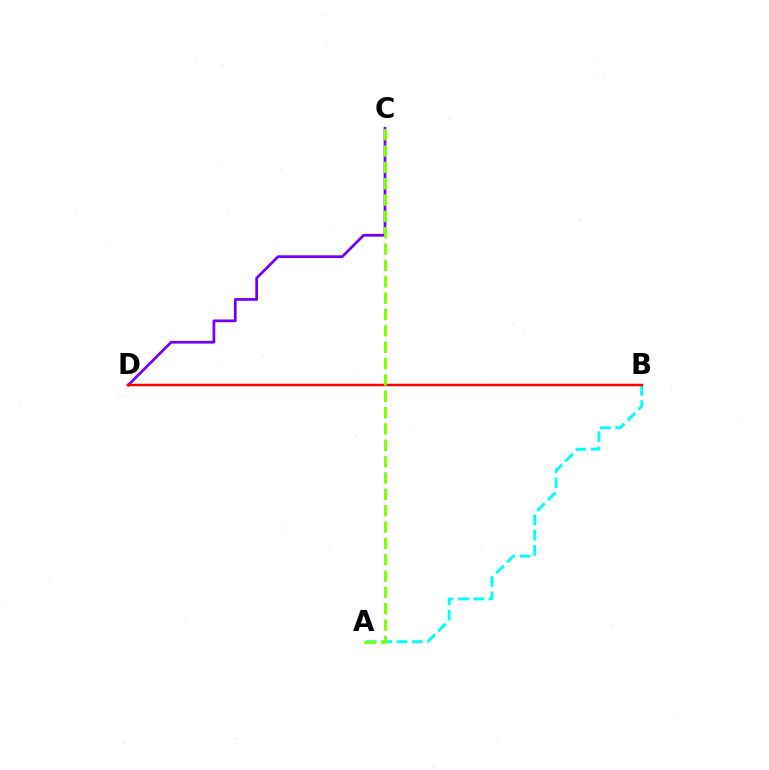{('C', 'D'): [{'color': '#7200ff', 'line_style': 'solid', 'thickness': 1.98}], ('A', 'B'): [{'color': '#00fff6', 'line_style': 'dashed', 'thickness': 2.08}], ('B', 'D'): [{'color': '#ff0000', 'line_style': 'solid', 'thickness': 1.78}], ('A', 'C'): [{'color': '#84ff00', 'line_style': 'dashed', 'thickness': 2.22}]}